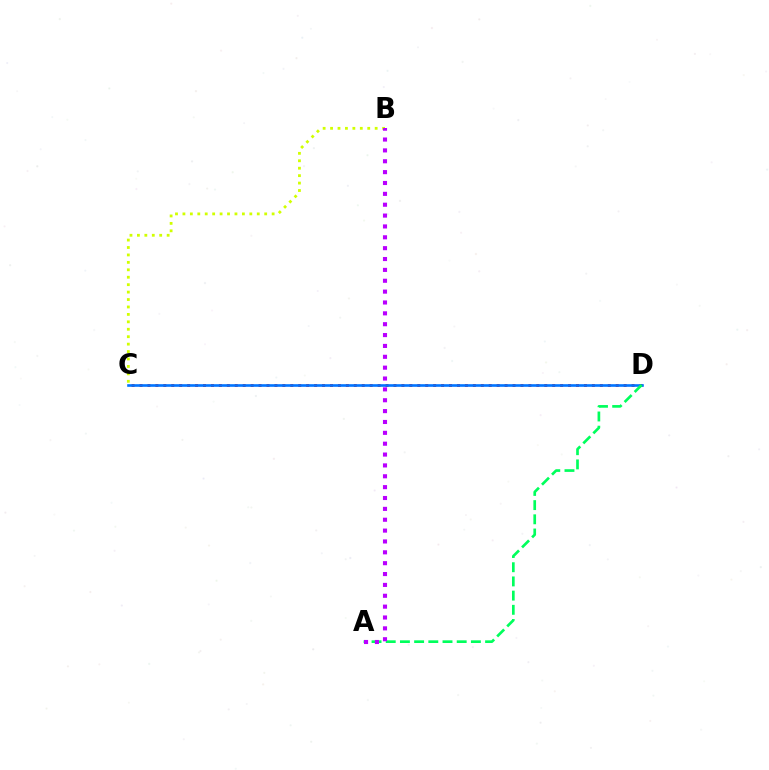{('C', 'D'): [{'color': '#ff0000', 'line_style': 'dotted', 'thickness': 2.16}, {'color': '#0074ff', 'line_style': 'solid', 'thickness': 1.89}], ('A', 'D'): [{'color': '#00ff5c', 'line_style': 'dashed', 'thickness': 1.93}], ('B', 'C'): [{'color': '#d1ff00', 'line_style': 'dotted', 'thickness': 2.02}], ('A', 'B'): [{'color': '#b900ff', 'line_style': 'dotted', 'thickness': 2.95}]}